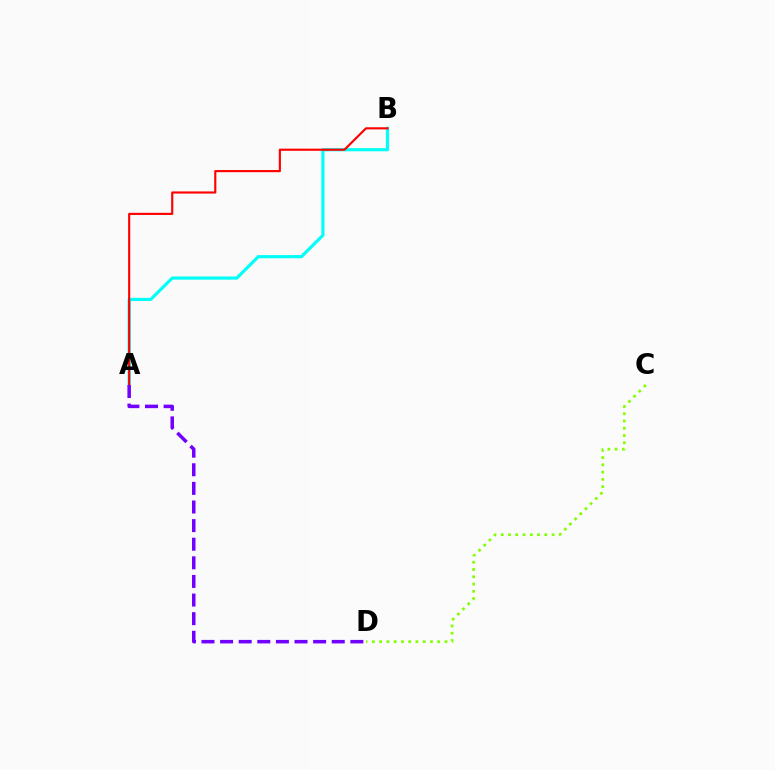{('C', 'D'): [{'color': '#84ff00', 'line_style': 'dotted', 'thickness': 1.97}], ('A', 'B'): [{'color': '#00fff6', 'line_style': 'solid', 'thickness': 2.28}, {'color': '#ff0000', 'line_style': 'solid', 'thickness': 1.54}], ('A', 'D'): [{'color': '#7200ff', 'line_style': 'dashed', 'thickness': 2.53}]}